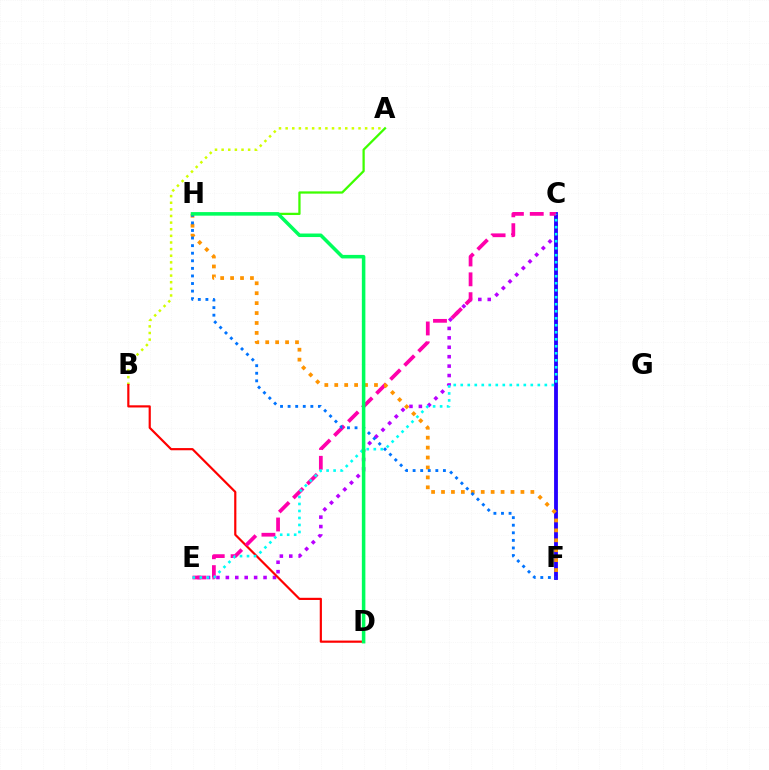{('A', 'B'): [{'color': '#d1ff00', 'line_style': 'dotted', 'thickness': 1.8}], ('C', 'E'): [{'color': '#b900ff', 'line_style': 'dotted', 'thickness': 2.56}, {'color': '#ff00ac', 'line_style': 'dashed', 'thickness': 2.7}, {'color': '#00fff6', 'line_style': 'dotted', 'thickness': 1.9}], ('C', 'F'): [{'color': '#2500ff', 'line_style': 'solid', 'thickness': 2.76}], ('B', 'D'): [{'color': '#ff0000', 'line_style': 'solid', 'thickness': 1.57}], ('F', 'H'): [{'color': '#ff9400', 'line_style': 'dotted', 'thickness': 2.7}, {'color': '#0074ff', 'line_style': 'dotted', 'thickness': 2.06}], ('A', 'H'): [{'color': '#3dff00', 'line_style': 'solid', 'thickness': 1.63}], ('D', 'H'): [{'color': '#00ff5c', 'line_style': 'solid', 'thickness': 2.54}]}